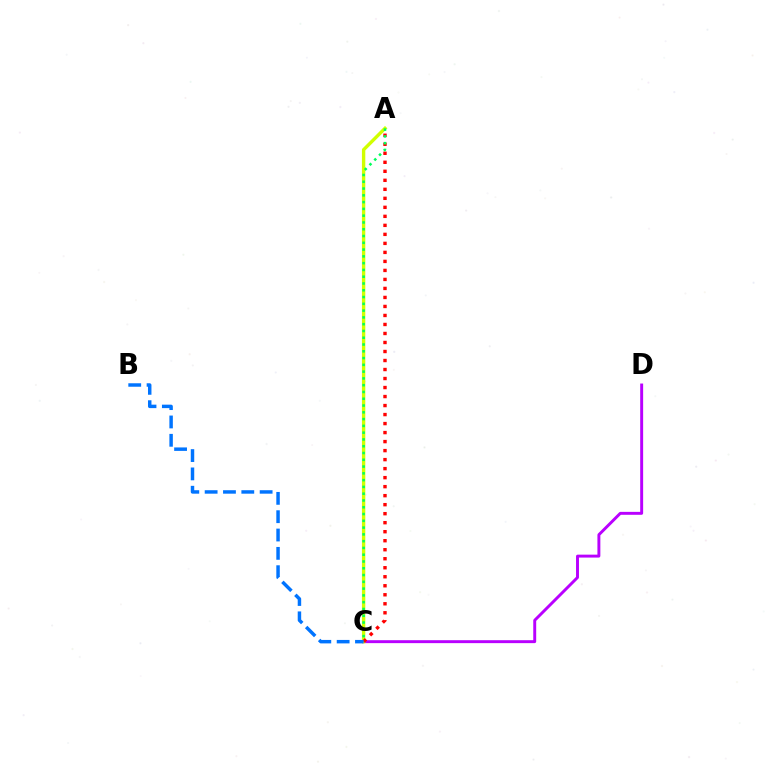{('C', 'D'): [{'color': '#b900ff', 'line_style': 'solid', 'thickness': 2.11}], ('A', 'C'): [{'color': '#d1ff00', 'line_style': 'solid', 'thickness': 2.43}, {'color': '#ff0000', 'line_style': 'dotted', 'thickness': 2.45}, {'color': '#00ff5c', 'line_style': 'dotted', 'thickness': 1.84}], ('B', 'C'): [{'color': '#0074ff', 'line_style': 'dashed', 'thickness': 2.49}]}